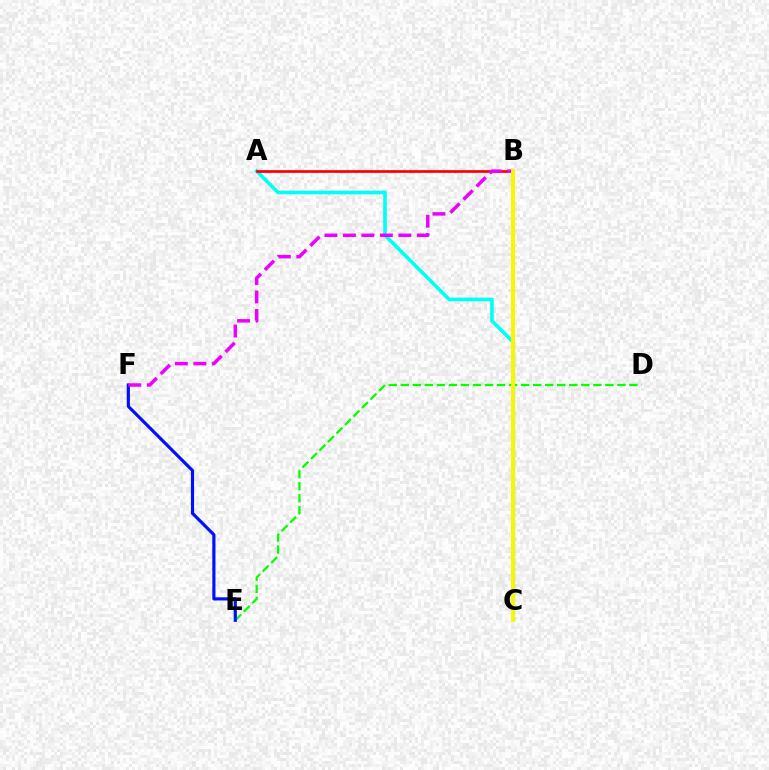{('A', 'C'): [{'color': '#00fff6', 'line_style': 'solid', 'thickness': 2.61}], ('D', 'E'): [{'color': '#08ff00', 'line_style': 'dashed', 'thickness': 1.63}], ('E', 'F'): [{'color': '#0010ff', 'line_style': 'solid', 'thickness': 2.28}], ('A', 'B'): [{'color': '#ff0000', 'line_style': 'solid', 'thickness': 1.96}], ('B', 'F'): [{'color': '#ee00ff', 'line_style': 'dashed', 'thickness': 2.51}], ('B', 'C'): [{'color': '#fcf500', 'line_style': 'solid', 'thickness': 2.9}]}